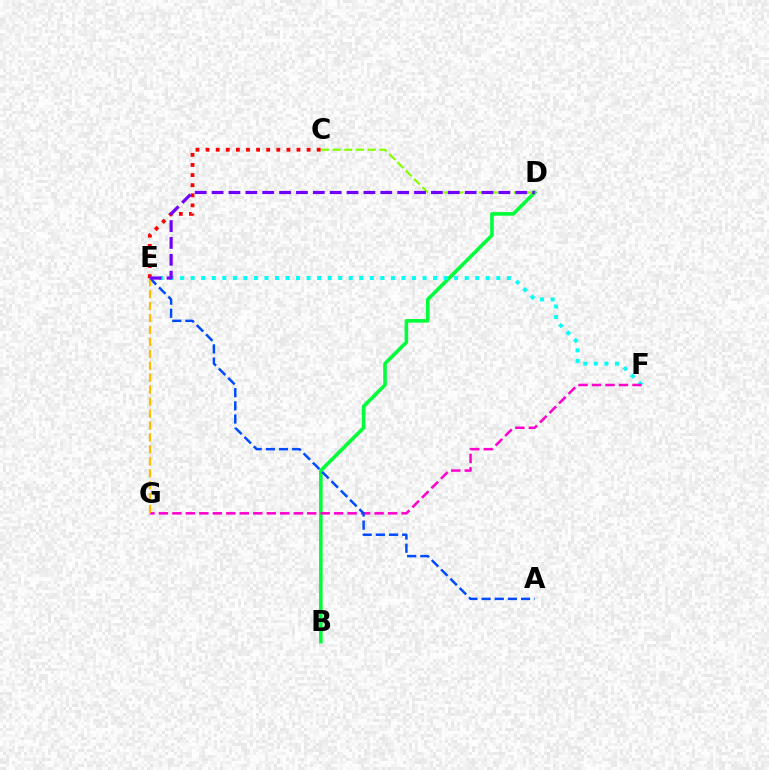{('B', 'D'): [{'color': '#00ff39', 'line_style': 'solid', 'thickness': 2.57}], ('C', 'D'): [{'color': '#84ff00', 'line_style': 'dashed', 'thickness': 1.59}], ('E', 'F'): [{'color': '#00fff6', 'line_style': 'dotted', 'thickness': 2.86}], ('F', 'G'): [{'color': '#ff00cf', 'line_style': 'dashed', 'thickness': 1.83}], ('A', 'E'): [{'color': '#004bff', 'line_style': 'dashed', 'thickness': 1.79}], ('C', 'E'): [{'color': '#ff0000', 'line_style': 'dotted', 'thickness': 2.74}], ('E', 'G'): [{'color': '#ffbd00', 'line_style': 'dashed', 'thickness': 1.62}], ('D', 'E'): [{'color': '#7200ff', 'line_style': 'dashed', 'thickness': 2.29}]}